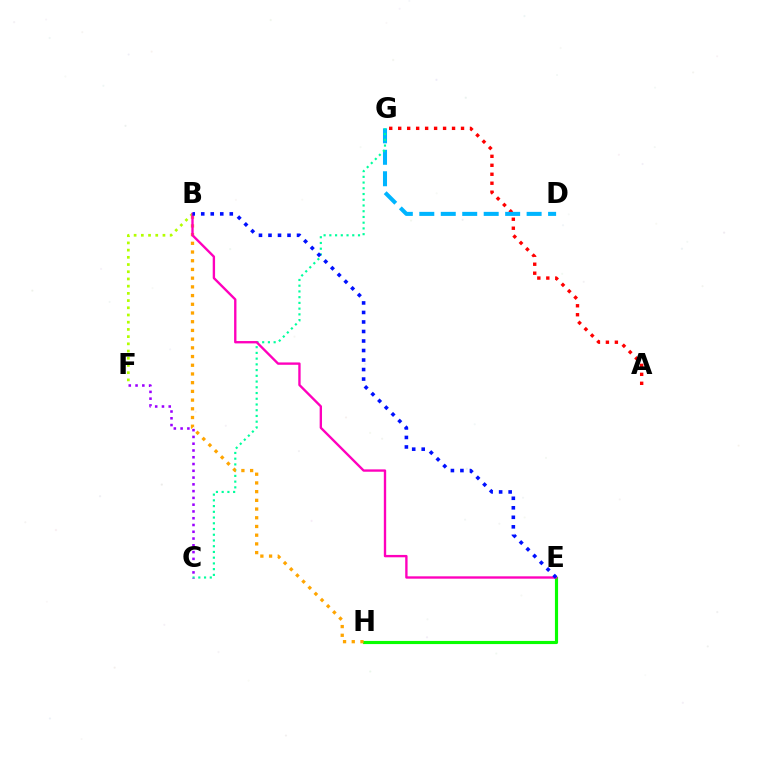{('E', 'H'): [{'color': '#08ff00', 'line_style': 'solid', 'thickness': 2.26}], ('A', 'G'): [{'color': '#ff0000', 'line_style': 'dotted', 'thickness': 2.44}], ('D', 'G'): [{'color': '#00b5ff', 'line_style': 'dashed', 'thickness': 2.92}], ('B', 'F'): [{'color': '#b3ff00', 'line_style': 'dotted', 'thickness': 1.96}], ('C', 'G'): [{'color': '#00ff9d', 'line_style': 'dotted', 'thickness': 1.56}], ('B', 'H'): [{'color': '#ffa500', 'line_style': 'dotted', 'thickness': 2.37}], ('B', 'E'): [{'color': '#ff00bd', 'line_style': 'solid', 'thickness': 1.7}, {'color': '#0010ff', 'line_style': 'dotted', 'thickness': 2.59}], ('C', 'F'): [{'color': '#9b00ff', 'line_style': 'dotted', 'thickness': 1.84}]}